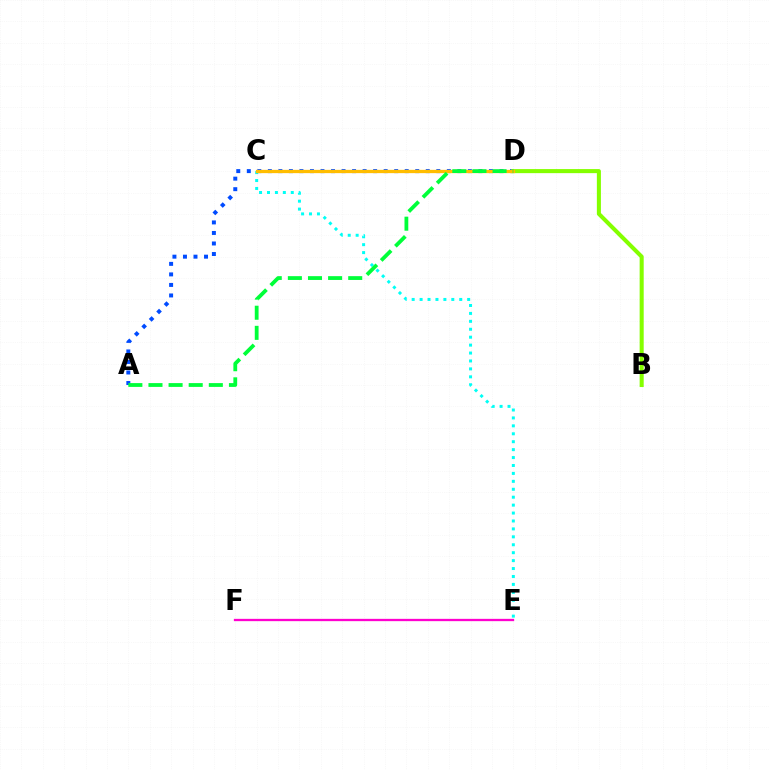{('C', 'D'): [{'color': '#ff0000', 'line_style': 'solid', 'thickness': 2.06}, {'color': '#7200ff', 'line_style': 'dashed', 'thickness': 2.06}, {'color': '#ffbd00', 'line_style': 'solid', 'thickness': 2.35}], ('C', 'E'): [{'color': '#00fff6', 'line_style': 'dotted', 'thickness': 2.15}], ('A', 'D'): [{'color': '#004bff', 'line_style': 'dotted', 'thickness': 2.86}, {'color': '#00ff39', 'line_style': 'dashed', 'thickness': 2.73}], ('B', 'D'): [{'color': '#84ff00', 'line_style': 'solid', 'thickness': 2.92}], ('E', 'F'): [{'color': '#ff00cf', 'line_style': 'solid', 'thickness': 1.66}]}